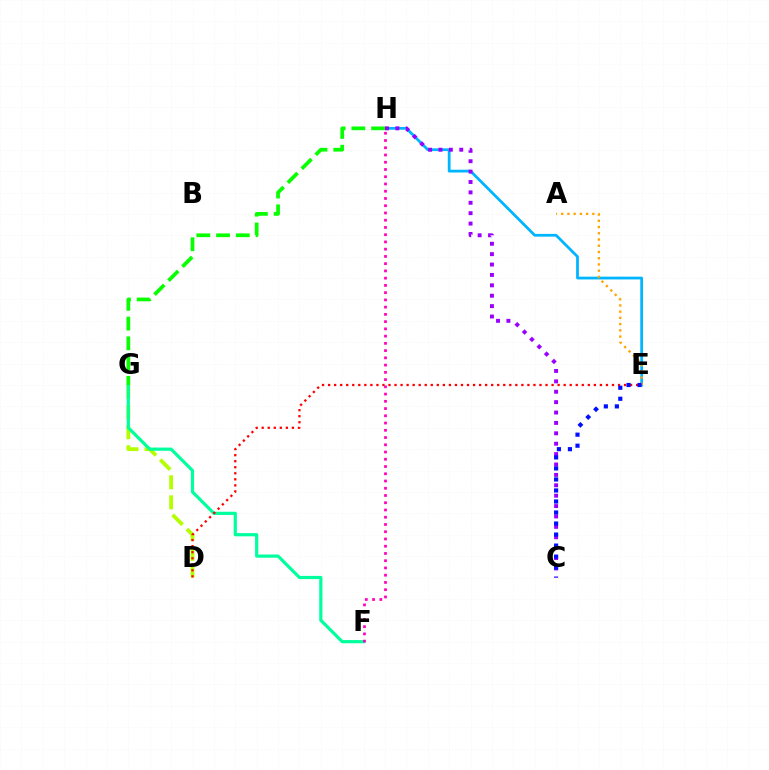{('D', 'G'): [{'color': '#b3ff00', 'line_style': 'dashed', 'thickness': 2.73}], ('F', 'G'): [{'color': '#00ff9d', 'line_style': 'solid', 'thickness': 2.3}], ('F', 'H'): [{'color': '#ff00bd', 'line_style': 'dotted', 'thickness': 1.97}], ('E', 'H'): [{'color': '#00b5ff', 'line_style': 'solid', 'thickness': 1.99}], ('C', 'H'): [{'color': '#9b00ff', 'line_style': 'dotted', 'thickness': 2.82}], ('A', 'E'): [{'color': '#ffa500', 'line_style': 'dotted', 'thickness': 1.69}], ('D', 'E'): [{'color': '#ff0000', 'line_style': 'dotted', 'thickness': 1.64}], ('C', 'E'): [{'color': '#0010ff', 'line_style': 'dotted', 'thickness': 3.0}], ('G', 'H'): [{'color': '#08ff00', 'line_style': 'dashed', 'thickness': 2.68}]}